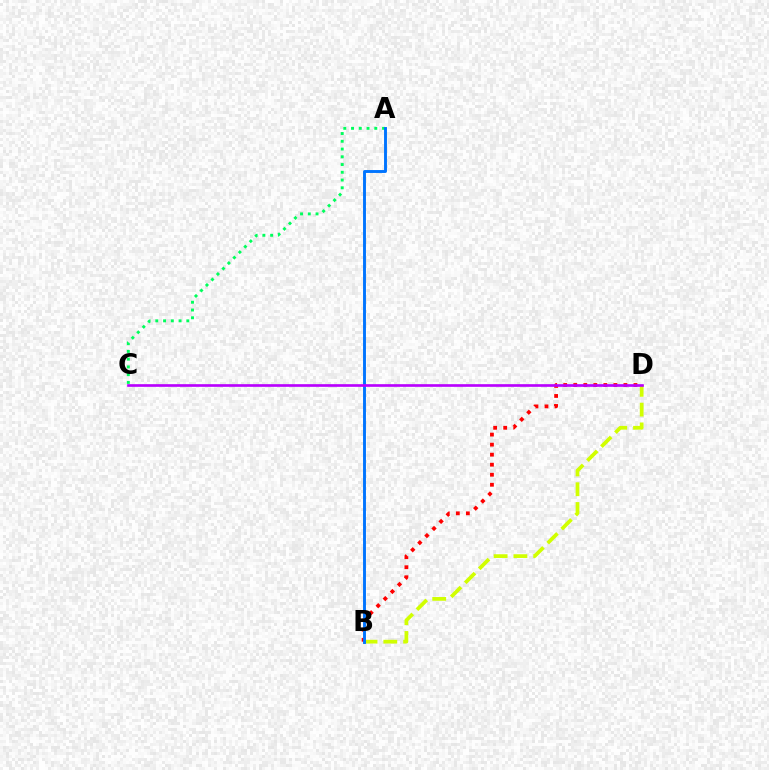{('B', 'D'): [{'color': '#ff0000', 'line_style': 'dotted', 'thickness': 2.73}, {'color': '#d1ff00', 'line_style': 'dashed', 'thickness': 2.69}], ('A', 'C'): [{'color': '#00ff5c', 'line_style': 'dotted', 'thickness': 2.11}], ('A', 'B'): [{'color': '#0074ff', 'line_style': 'solid', 'thickness': 2.09}], ('C', 'D'): [{'color': '#b900ff', 'line_style': 'solid', 'thickness': 1.92}]}